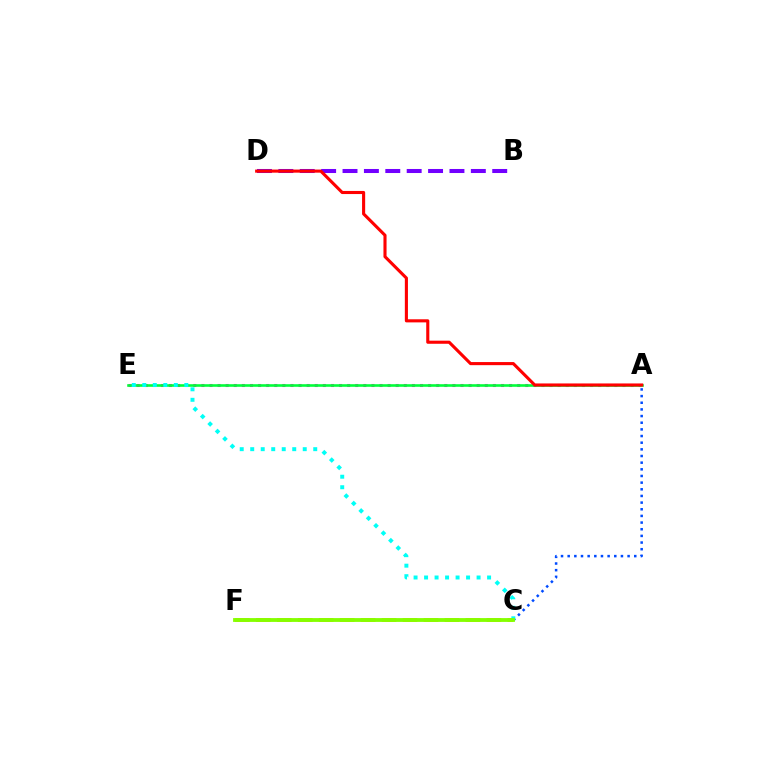{('A', 'E'): [{'color': '#ff00cf', 'line_style': 'dotted', 'thickness': 2.2}, {'color': '#00ff39', 'line_style': 'solid', 'thickness': 1.87}], ('A', 'C'): [{'color': '#004bff', 'line_style': 'dotted', 'thickness': 1.81}], ('C', 'F'): [{'color': '#ffbd00', 'line_style': 'dashed', 'thickness': 2.85}, {'color': '#84ff00', 'line_style': 'solid', 'thickness': 2.75}], ('B', 'D'): [{'color': '#7200ff', 'line_style': 'dashed', 'thickness': 2.91}], ('C', 'E'): [{'color': '#00fff6', 'line_style': 'dotted', 'thickness': 2.85}], ('A', 'D'): [{'color': '#ff0000', 'line_style': 'solid', 'thickness': 2.23}]}